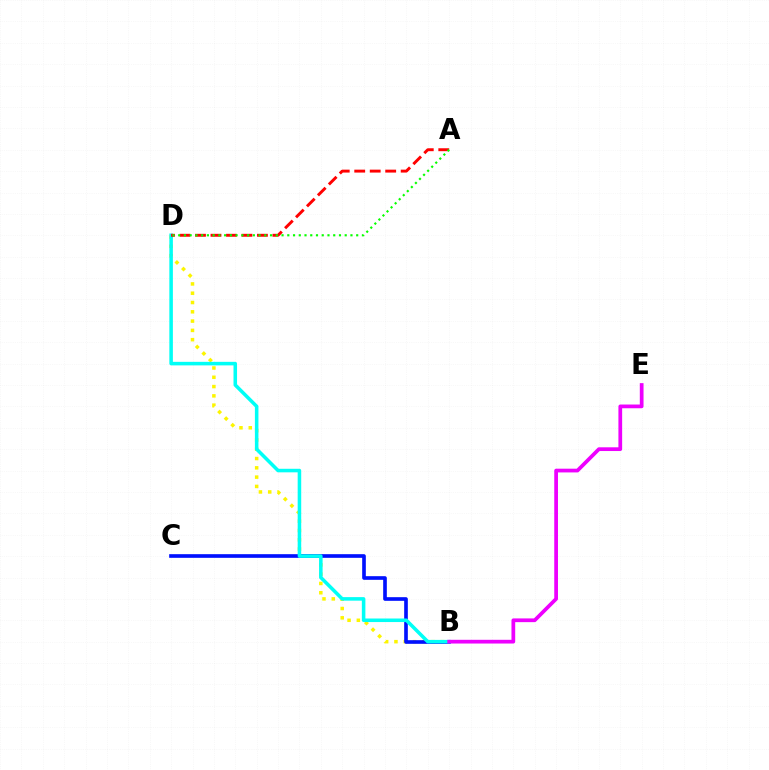{('B', 'D'): [{'color': '#fcf500', 'line_style': 'dotted', 'thickness': 2.52}, {'color': '#00fff6', 'line_style': 'solid', 'thickness': 2.55}], ('B', 'C'): [{'color': '#0010ff', 'line_style': 'solid', 'thickness': 2.63}], ('A', 'D'): [{'color': '#ff0000', 'line_style': 'dashed', 'thickness': 2.1}, {'color': '#08ff00', 'line_style': 'dotted', 'thickness': 1.56}], ('B', 'E'): [{'color': '#ee00ff', 'line_style': 'solid', 'thickness': 2.69}]}